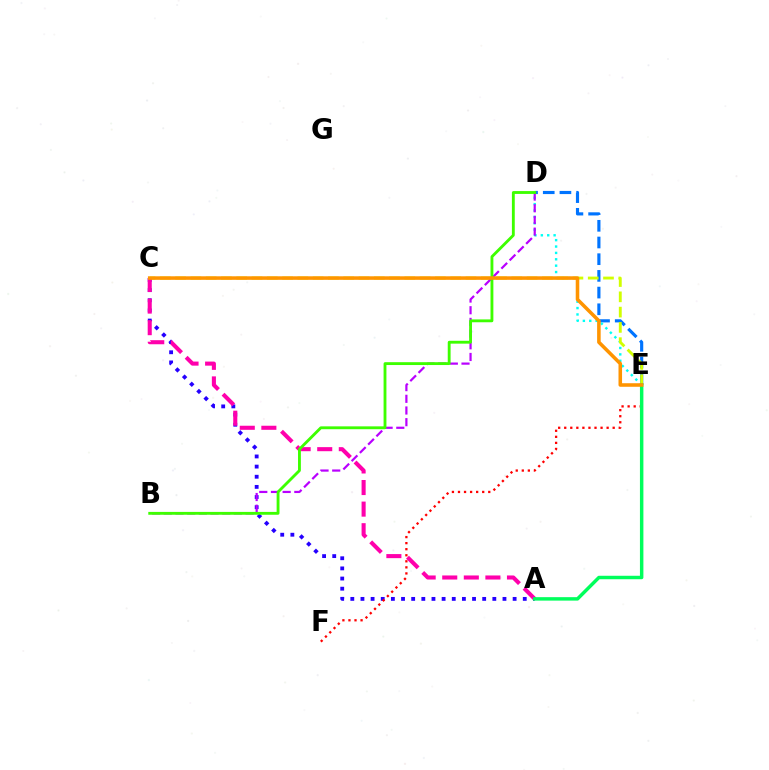{('D', 'E'): [{'color': '#0074ff', 'line_style': 'dashed', 'thickness': 2.27}, {'color': '#00fff6', 'line_style': 'dotted', 'thickness': 1.73}], ('A', 'C'): [{'color': '#2500ff', 'line_style': 'dotted', 'thickness': 2.76}, {'color': '#ff00ac', 'line_style': 'dashed', 'thickness': 2.93}], ('E', 'F'): [{'color': '#ff0000', 'line_style': 'dotted', 'thickness': 1.65}], ('C', 'E'): [{'color': '#d1ff00', 'line_style': 'dashed', 'thickness': 2.08}, {'color': '#ff9400', 'line_style': 'solid', 'thickness': 2.56}], ('B', 'D'): [{'color': '#b900ff', 'line_style': 'dashed', 'thickness': 1.59}, {'color': '#3dff00', 'line_style': 'solid', 'thickness': 2.05}], ('A', 'E'): [{'color': '#00ff5c', 'line_style': 'solid', 'thickness': 2.49}]}